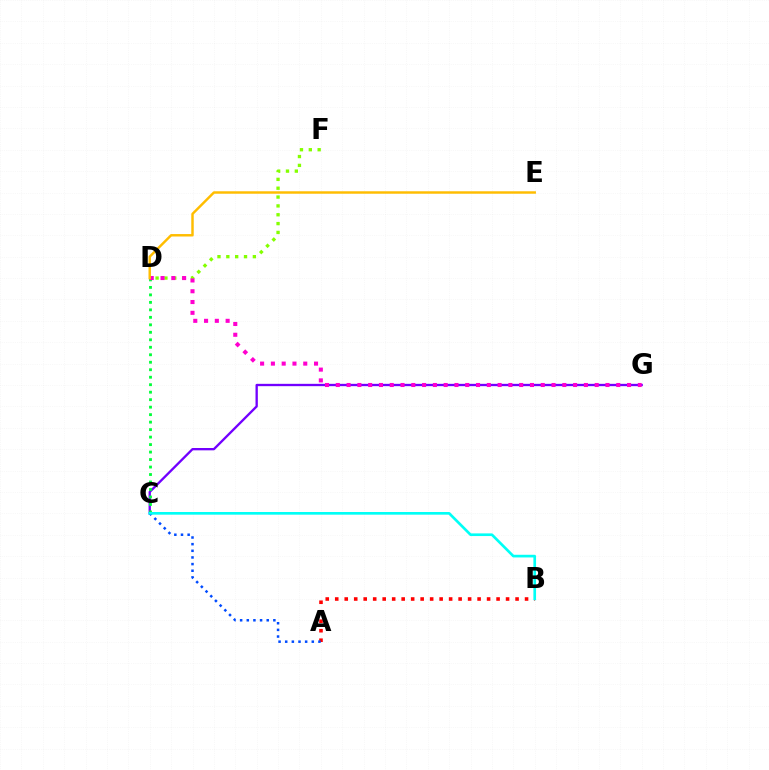{('C', 'G'): [{'color': '#7200ff', 'line_style': 'solid', 'thickness': 1.68}], ('D', 'F'): [{'color': '#84ff00', 'line_style': 'dotted', 'thickness': 2.4}], ('A', 'B'): [{'color': '#ff0000', 'line_style': 'dotted', 'thickness': 2.58}], ('C', 'D'): [{'color': '#00ff39', 'line_style': 'dotted', 'thickness': 2.03}], ('D', 'G'): [{'color': '#ff00cf', 'line_style': 'dotted', 'thickness': 2.93}], ('A', 'C'): [{'color': '#004bff', 'line_style': 'dotted', 'thickness': 1.81}], ('D', 'E'): [{'color': '#ffbd00', 'line_style': 'solid', 'thickness': 1.76}], ('B', 'C'): [{'color': '#00fff6', 'line_style': 'solid', 'thickness': 1.92}]}